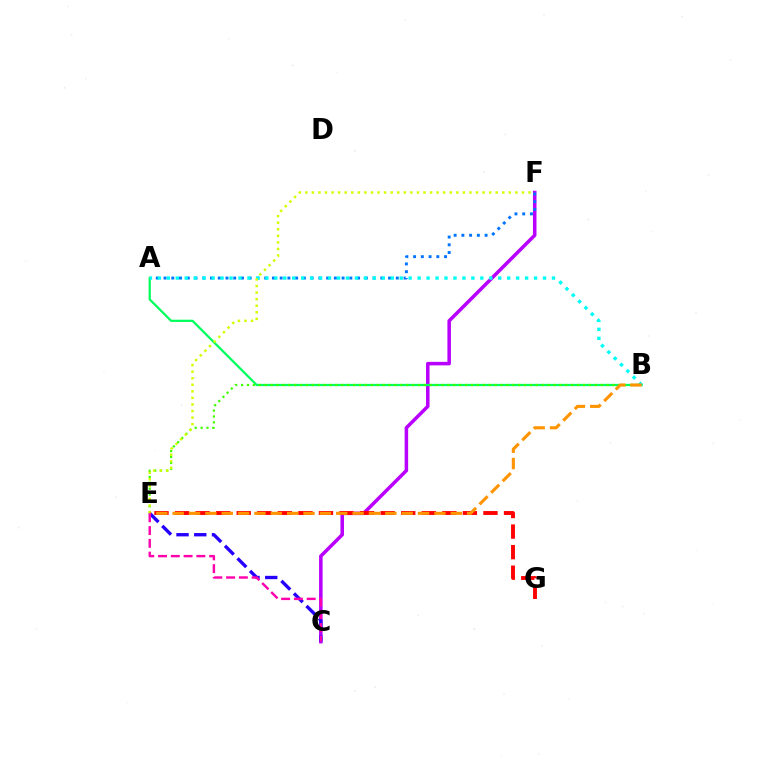{('C', 'F'): [{'color': '#b900ff', 'line_style': 'solid', 'thickness': 2.53}], ('A', 'F'): [{'color': '#0074ff', 'line_style': 'dotted', 'thickness': 2.1}], ('C', 'E'): [{'color': '#2500ff', 'line_style': 'dashed', 'thickness': 2.41}, {'color': '#ff00ac', 'line_style': 'dashed', 'thickness': 1.74}], ('A', 'B'): [{'color': '#00ff5c', 'line_style': 'solid', 'thickness': 1.61}, {'color': '#00fff6', 'line_style': 'dotted', 'thickness': 2.43}], ('B', 'E'): [{'color': '#3dff00', 'line_style': 'dotted', 'thickness': 1.6}, {'color': '#ff9400', 'line_style': 'dashed', 'thickness': 2.22}], ('E', 'G'): [{'color': '#ff0000', 'line_style': 'dashed', 'thickness': 2.79}], ('E', 'F'): [{'color': '#d1ff00', 'line_style': 'dotted', 'thickness': 1.78}]}